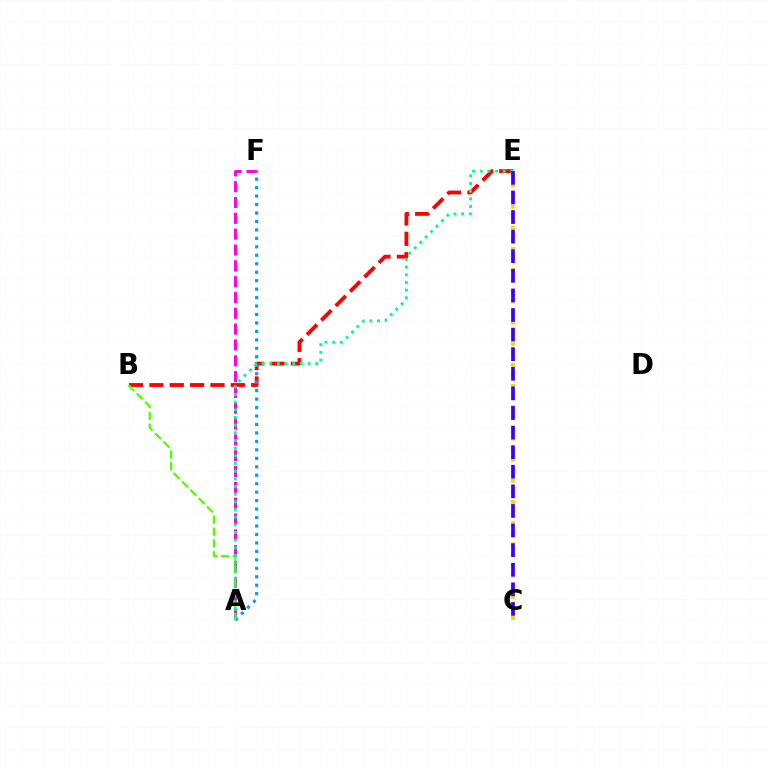{('C', 'E'): [{'color': '#ffd500', 'line_style': 'dotted', 'thickness': 2.87}, {'color': '#3700ff', 'line_style': 'dashed', 'thickness': 2.66}], ('A', 'F'): [{'color': '#ff00ed', 'line_style': 'dashed', 'thickness': 2.15}, {'color': '#009eff', 'line_style': 'dotted', 'thickness': 2.3}], ('B', 'E'): [{'color': '#ff0000', 'line_style': 'dashed', 'thickness': 2.77}], ('A', 'B'): [{'color': '#4fff00', 'line_style': 'dashed', 'thickness': 1.61}], ('A', 'E'): [{'color': '#00ff86', 'line_style': 'dotted', 'thickness': 2.08}]}